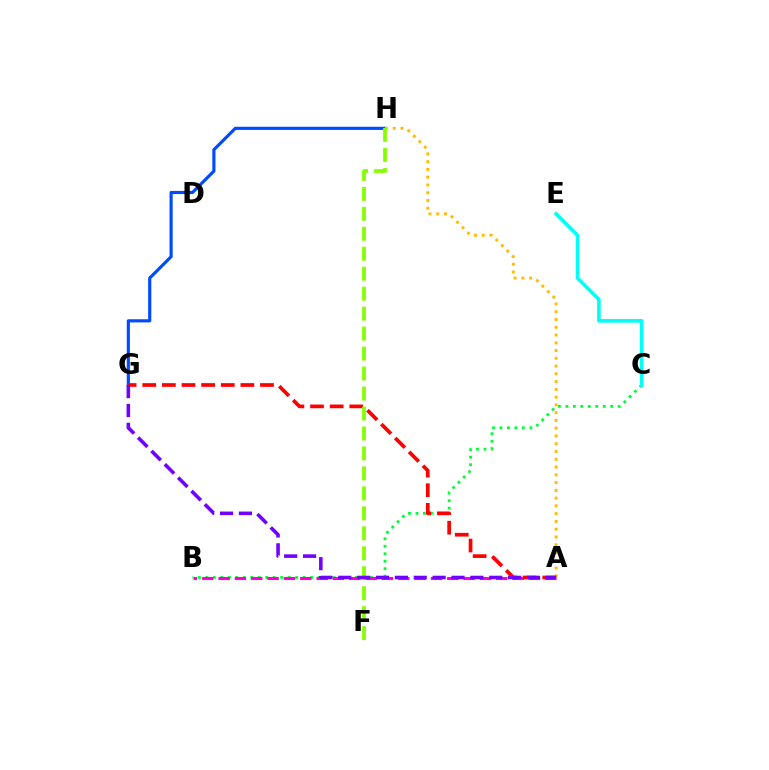{('B', 'C'): [{'color': '#00ff39', 'line_style': 'dotted', 'thickness': 2.03}], ('G', 'H'): [{'color': '#004bff', 'line_style': 'solid', 'thickness': 2.27}], ('C', 'E'): [{'color': '#00fff6', 'line_style': 'solid', 'thickness': 2.59}], ('A', 'B'): [{'color': '#ff00cf', 'line_style': 'dashed', 'thickness': 2.22}], ('A', 'H'): [{'color': '#ffbd00', 'line_style': 'dotted', 'thickness': 2.11}], ('A', 'G'): [{'color': '#ff0000', 'line_style': 'dashed', 'thickness': 2.67}, {'color': '#7200ff', 'line_style': 'dashed', 'thickness': 2.56}], ('F', 'H'): [{'color': '#84ff00', 'line_style': 'dashed', 'thickness': 2.71}]}